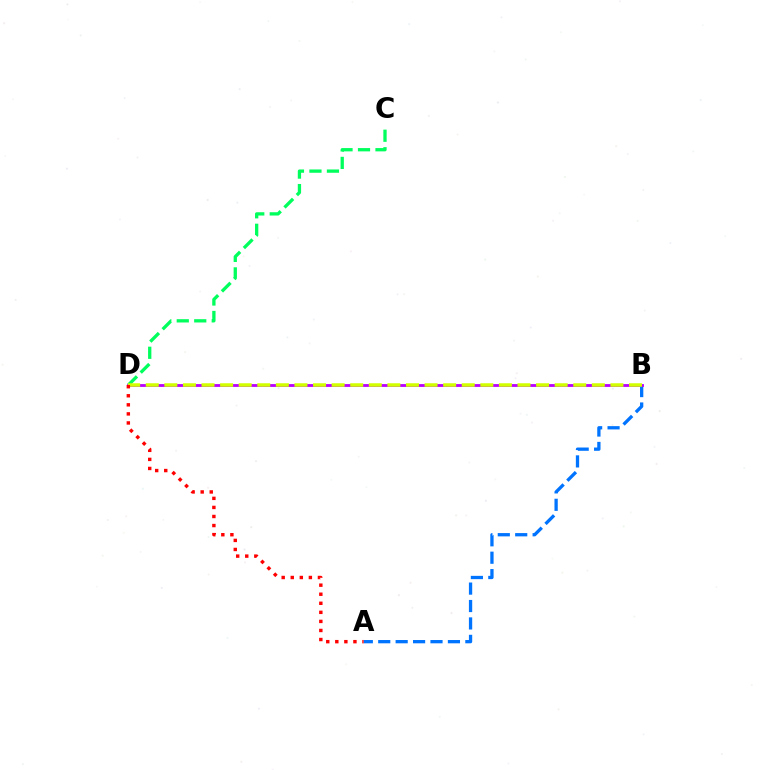{('A', 'B'): [{'color': '#0074ff', 'line_style': 'dashed', 'thickness': 2.37}], ('C', 'D'): [{'color': '#00ff5c', 'line_style': 'dashed', 'thickness': 2.38}], ('B', 'D'): [{'color': '#b900ff', 'line_style': 'solid', 'thickness': 2.03}, {'color': '#d1ff00', 'line_style': 'dashed', 'thickness': 2.53}], ('A', 'D'): [{'color': '#ff0000', 'line_style': 'dotted', 'thickness': 2.46}]}